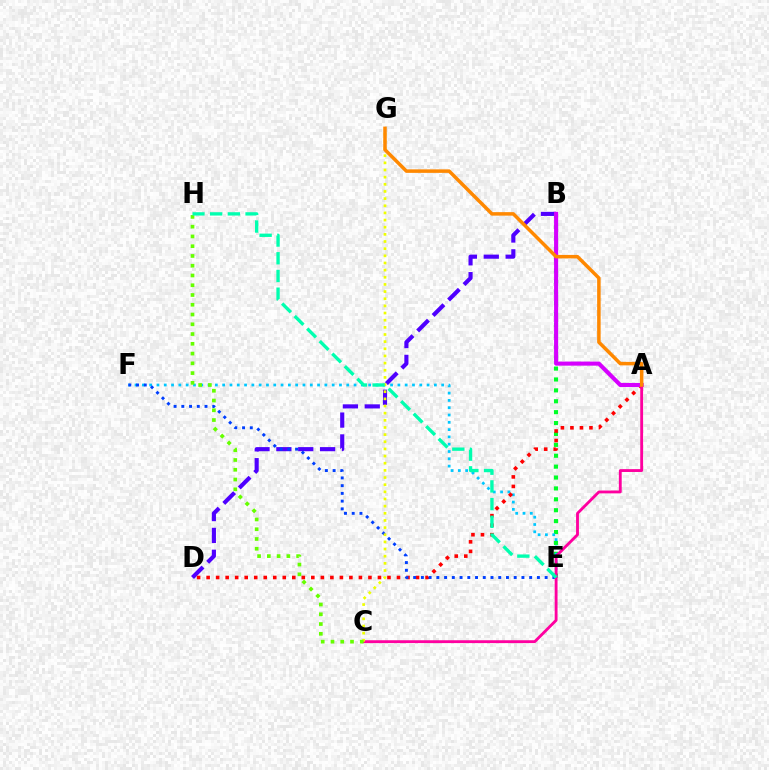{('B', 'D'): [{'color': '#4f00ff', 'line_style': 'dashed', 'thickness': 2.97}], ('B', 'E'): [{'color': '#00ff27', 'line_style': 'dotted', 'thickness': 2.96}], ('E', 'F'): [{'color': '#00c7ff', 'line_style': 'dotted', 'thickness': 1.98}, {'color': '#003fff', 'line_style': 'dotted', 'thickness': 2.1}], ('A', 'D'): [{'color': '#ff0000', 'line_style': 'dotted', 'thickness': 2.59}], ('A', 'B'): [{'color': '#d600ff', 'line_style': 'solid', 'thickness': 2.94}], ('A', 'C'): [{'color': '#ff00a0', 'line_style': 'solid', 'thickness': 2.05}], ('C', 'G'): [{'color': '#eeff00', 'line_style': 'dotted', 'thickness': 1.94}], ('C', 'H'): [{'color': '#66ff00', 'line_style': 'dotted', 'thickness': 2.65}], ('A', 'G'): [{'color': '#ff8800', 'line_style': 'solid', 'thickness': 2.52}], ('E', 'H'): [{'color': '#00ffaf', 'line_style': 'dashed', 'thickness': 2.41}]}